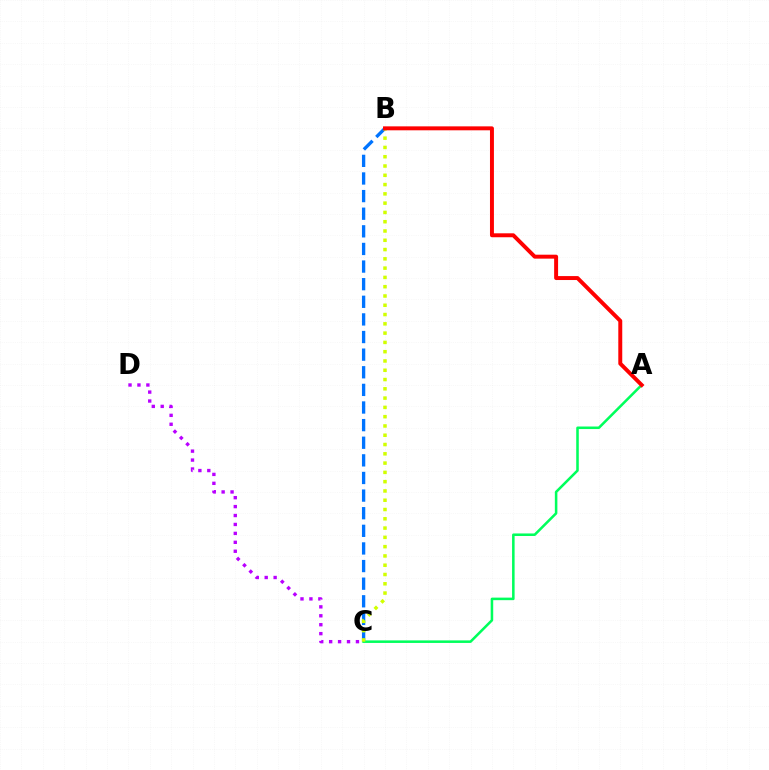{('C', 'D'): [{'color': '#b900ff', 'line_style': 'dotted', 'thickness': 2.43}], ('B', 'C'): [{'color': '#0074ff', 'line_style': 'dashed', 'thickness': 2.39}, {'color': '#d1ff00', 'line_style': 'dotted', 'thickness': 2.52}], ('A', 'C'): [{'color': '#00ff5c', 'line_style': 'solid', 'thickness': 1.83}], ('A', 'B'): [{'color': '#ff0000', 'line_style': 'solid', 'thickness': 2.84}]}